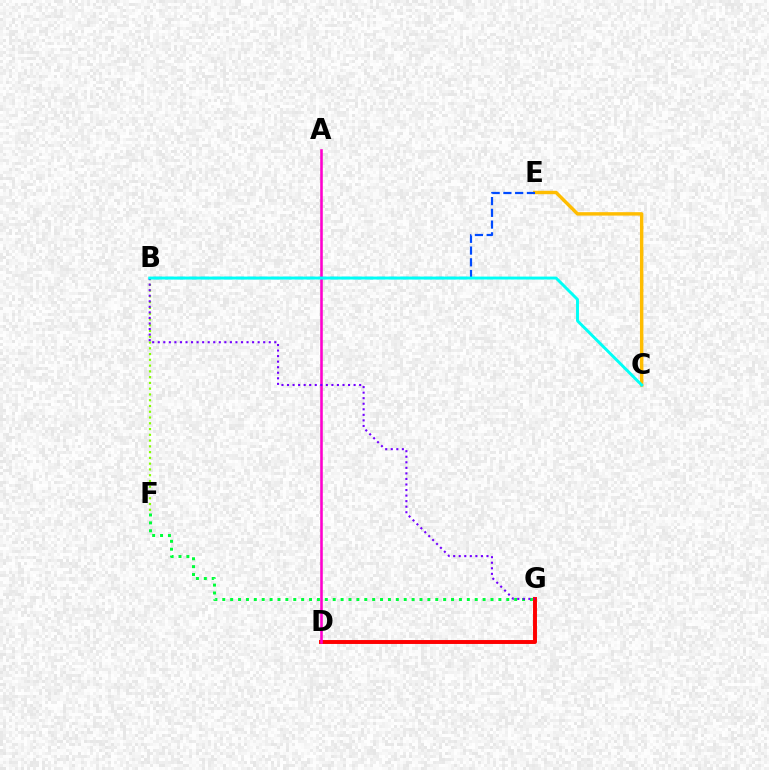{('D', 'G'): [{'color': '#ff0000', 'line_style': 'solid', 'thickness': 2.83}], ('A', 'D'): [{'color': '#ff00cf', 'line_style': 'solid', 'thickness': 1.85}], ('C', 'E'): [{'color': '#ffbd00', 'line_style': 'solid', 'thickness': 2.47}], ('B', 'F'): [{'color': '#84ff00', 'line_style': 'dotted', 'thickness': 1.57}], ('F', 'G'): [{'color': '#00ff39', 'line_style': 'dotted', 'thickness': 2.14}], ('B', 'E'): [{'color': '#004bff', 'line_style': 'dashed', 'thickness': 1.6}], ('B', 'G'): [{'color': '#7200ff', 'line_style': 'dotted', 'thickness': 1.51}], ('B', 'C'): [{'color': '#00fff6', 'line_style': 'solid', 'thickness': 2.11}]}